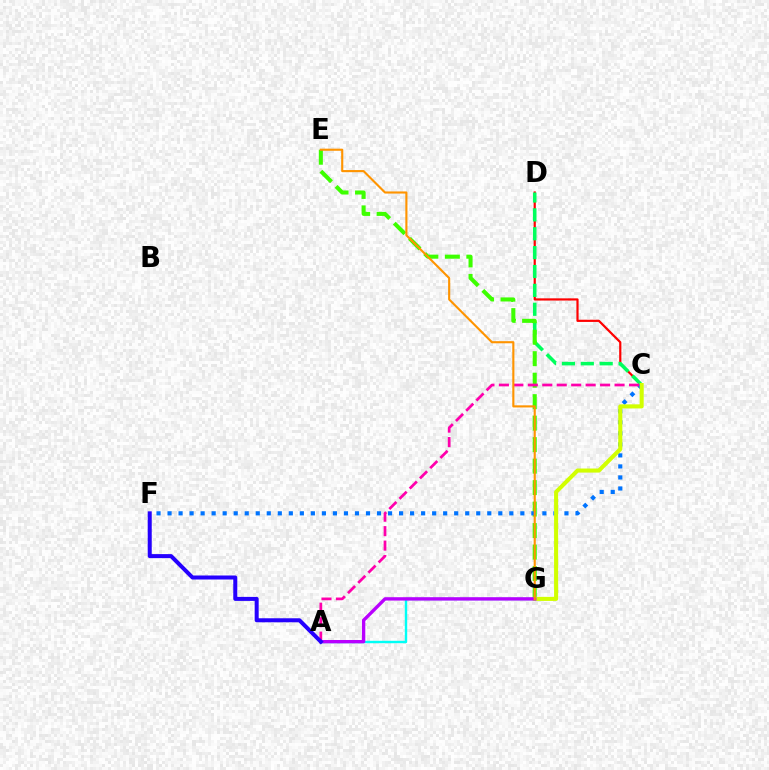{('C', 'D'): [{'color': '#ff0000', 'line_style': 'solid', 'thickness': 1.58}, {'color': '#00ff5c', 'line_style': 'dashed', 'thickness': 2.56}], ('E', 'G'): [{'color': '#3dff00', 'line_style': 'dashed', 'thickness': 2.92}, {'color': '#ff9400', 'line_style': 'solid', 'thickness': 1.53}], ('C', 'F'): [{'color': '#0074ff', 'line_style': 'dotted', 'thickness': 3.0}], ('A', 'G'): [{'color': '#00fff6', 'line_style': 'solid', 'thickness': 1.73}, {'color': '#b900ff', 'line_style': 'solid', 'thickness': 2.41}], ('A', 'C'): [{'color': '#ff00ac', 'line_style': 'dashed', 'thickness': 1.96}], ('C', 'G'): [{'color': '#d1ff00', 'line_style': 'solid', 'thickness': 2.93}], ('A', 'F'): [{'color': '#2500ff', 'line_style': 'solid', 'thickness': 2.89}]}